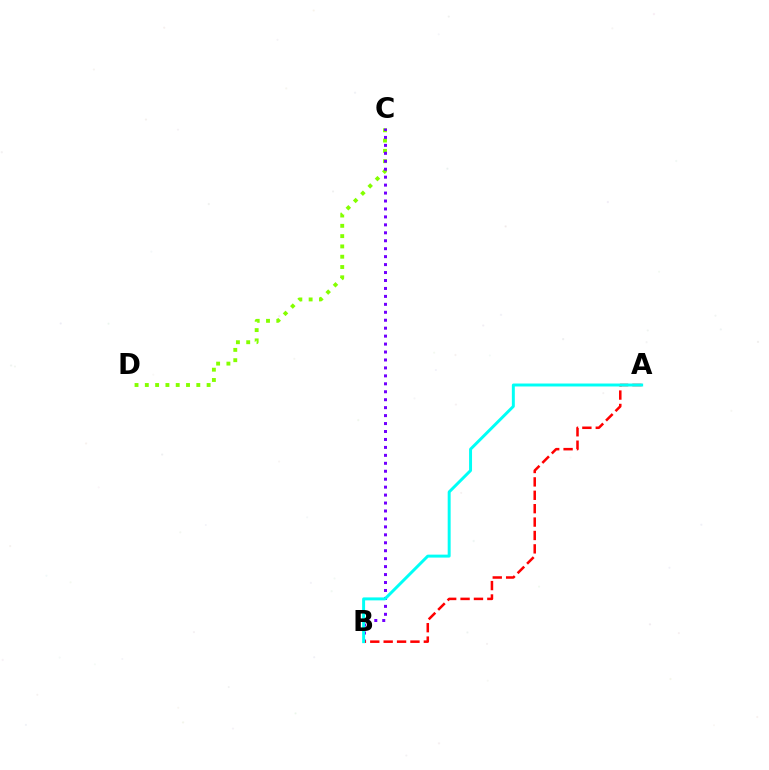{('C', 'D'): [{'color': '#84ff00', 'line_style': 'dotted', 'thickness': 2.8}], ('B', 'C'): [{'color': '#7200ff', 'line_style': 'dotted', 'thickness': 2.16}], ('A', 'B'): [{'color': '#ff0000', 'line_style': 'dashed', 'thickness': 1.82}, {'color': '#00fff6', 'line_style': 'solid', 'thickness': 2.13}]}